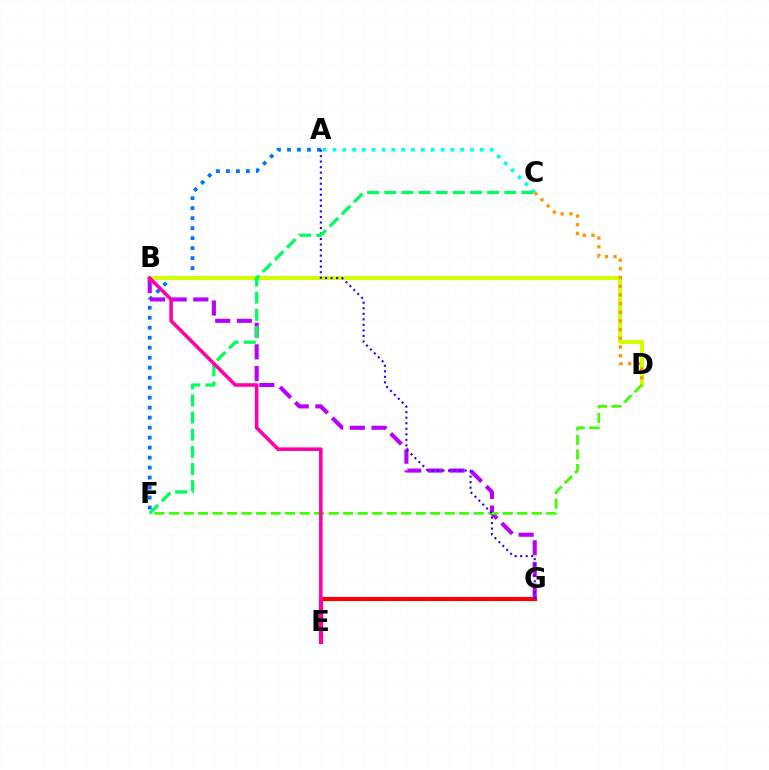{('E', 'G'): [{'color': '#ff0000', 'line_style': 'solid', 'thickness': 2.97}], ('A', 'F'): [{'color': '#0074ff', 'line_style': 'dotted', 'thickness': 2.71}], ('B', 'D'): [{'color': '#d1ff00', 'line_style': 'solid', 'thickness': 2.87}], ('B', 'G'): [{'color': '#b900ff', 'line_style': 'dashed', 'thickness': 2.94}], ('D', 'F'): [{'color': '#3dff00', 'line_style': 'dashed', 'thickness': 1.97}], ('A', 'C'): [{'color': '#00fff6', 'line_style': 'dotted', 'thickness': 2.67}], ('A', 'G'): [{'color': '#2500ff', 'line_style': 'dotted', 'thickness': 1.5}], ('C', 'F'): [{'color': '#00ff5c', 'line_style': 'dashed', 'thickness': 2.33}], ('C', 'D'): [{'color': '#ff9400', 'line_style': 'dotted', 'thickness': 2.36}], ('B', 'E'): [{'color': '#ff00ac', 'line_style': 'solid', 'thickness': 2.56}]}